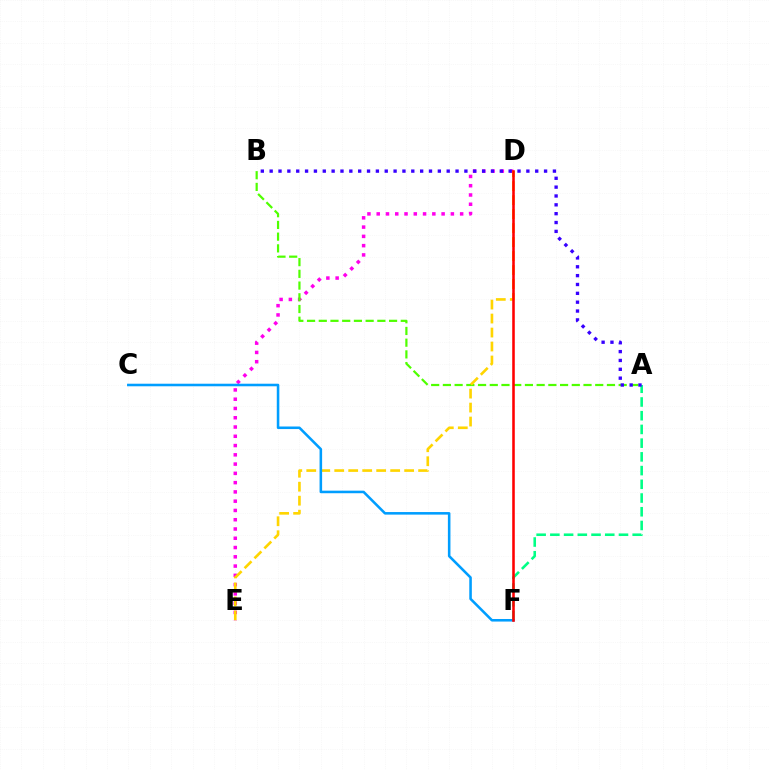{('D', 'E'): [{'color': '#ff00ed', 'line_style': 'dotted', 'thickness': 2.52}, {'color': '#ffd500', 'line_style': 'dashed', 'thickness': 1.9}], ('A', 'B'): [{'color': '#4fff00', 'line_style': 'dashed', 'thickness': 1.59}, {'color': '#3700ff', 'line_style': 'dotted', 'thickness': 2.41}], ('A', 'F'): [{'color': '#00ff86', 'line_style': 'dashed', 'thickness': 1.86}], ('C', 'F'): [{'color': '#009eff', 'line_style': 'solid', 'thickness': 1.85}], ('D', 'F'): [{'color': '#ff0000', 'line_style': 'solid', 'thickness': 1.85}]}